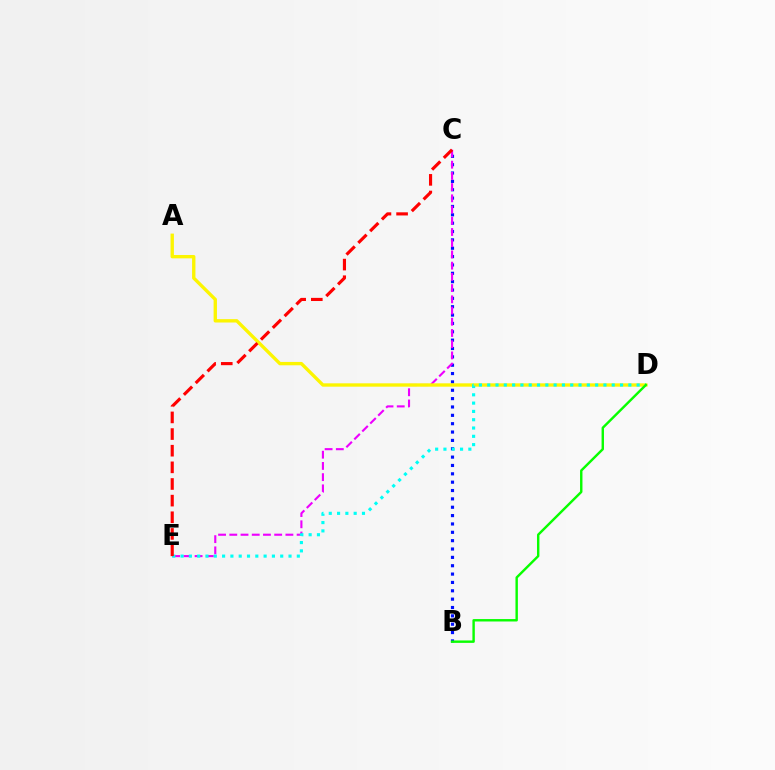{('B', 'C'): [{'color': '#0010ff', 'line_style': 'dotted', 'thickness': 2.27}], ('C', 'E'): [{'color': '#ee00ff', 'line_style': 'dashed', 'thickness': 1.52}, {'color': '#ff0000', 'line_style': 'dashed', 'thickness': 2.26}], ('A', 'D'): [{'color': '#fcf500', 'line_style': 'solid', 'thickness': 2.42}], ('D', 'E'): [{'color': '#00fff6', 'line_style': 'dotted', 'thickness': 2.26}], ('B', 'D'): [{'color': '#08ff00', 'line_style': 'solid', 'thickness': 1.74}]}